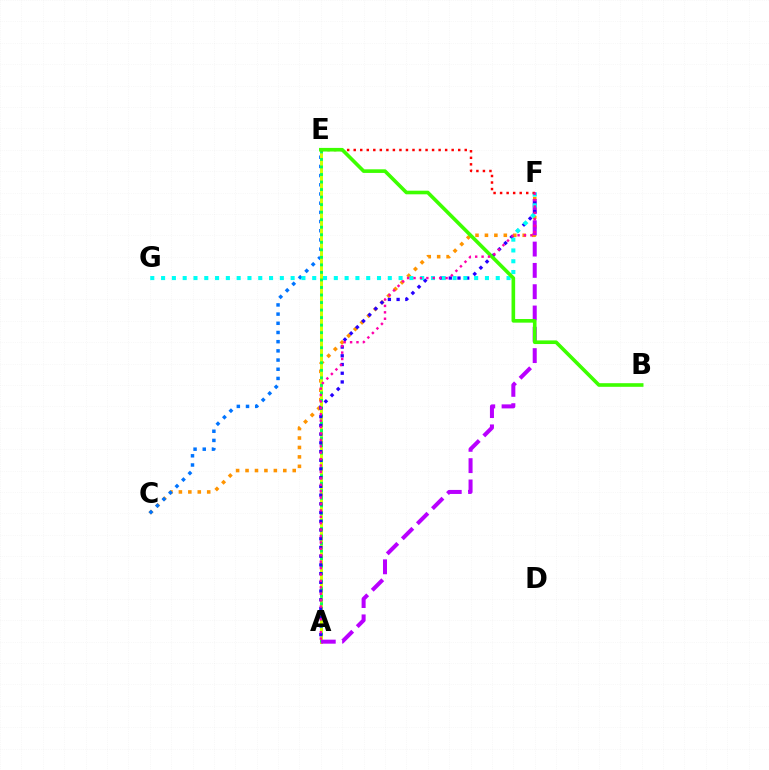{('C', 'F'): [{'color': '#ff9400', 'line_style': 'dotted', 'thickness': 2.56}], ('C', 'E'): [{'color': '#0074ff', 'line_style': 'dotted', 'thickness': 2.5}], ('A', 'E'): [{'color': '#d1ff00', 'line_style': 'solid', 'thickness': 2.16}, {'color': '#00ff5c', 'line_style': 'dotted', 'thickness': 2.05}], ('A', 'F'): [{'color': '#b900ff', 'line_style': 'dashed', 'thickness': 2.89}, {'color': '#2500ff', 'line_style': 'dotted', 'thickness': 2.37}, {'color': '#ff00ac', 'line_style': 'dotted', 'thickness': 1.74}], ('F', 'G'): [{'color': '#00fff6', 'line_style': 'dotted', 'thickness': 2.93}], ('E', 'F'): [{'color': '#ff0000', 'line_style': 'dotted', 'thickness': 1.77}], ('B', 'E'): [{'color': '#3dff00', 'line_style': 'solid', 'thickness': 2.61}]}